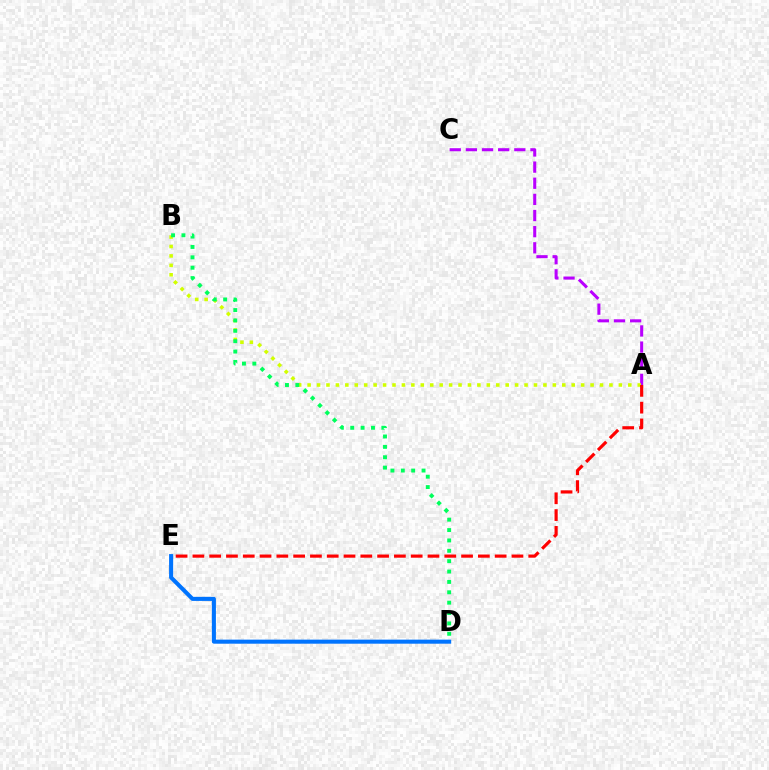{('A', 'C'): [{'color': '#b900ff', 'line_style': 'dashed', 'thickness': 2.19}], ('A', 'B'): [{'color': '#d1ff00', 'line_style': 'dotted', 'thickness': 2.56}], ('B', 'D'): [{'color': '#00ff5c', 'line_style': 'dotted', 'thickness': 2.82}], ('D', 'E'): [{'color': '#0074ff', 'line_style': 'solid', 'thickness': 2.92}], ('A', 'E'): [{'color': '#ff0000', 'line_style': 'dashed', 'thickness': 2.28}]}